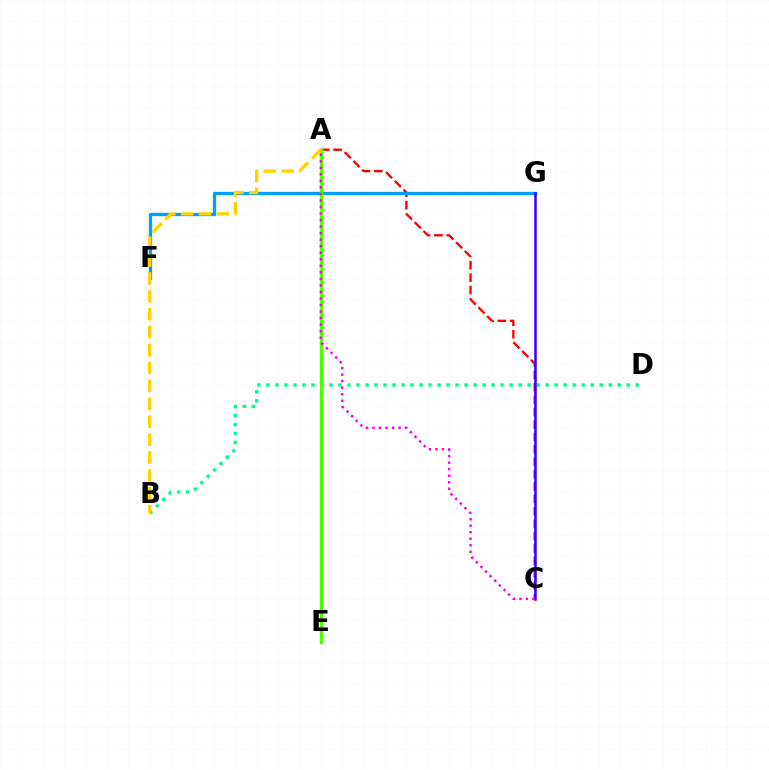{('A', 'C'): [{'color': '#ff0000', 'line_style': 'dashed', 'thickness': 1.68}, {'color': '#ff00ed', 'line_style': 'dotted', 'thickness': 1.78}], ('F', 'G'): [{'color': '#009eff', 'line_style': 'solid', 'thickness': 2.38}], ('B', 'D'): [{'color': '#00ff86', 'line_style': 'dotted', 'thickness': 2.45}], ('A', 'E'): [{'color': '#4fff00', 'line_style': 'solid', 'thickness': 2.44}], ('C', 'G'): [{'color': '#3700ff', 'line_style': 'solid', 'thickness': 1.83}], ('A', 'B'): [{'color': '#ffd500', 'line_style': 'dashed', 'thickness': 2.43}]}